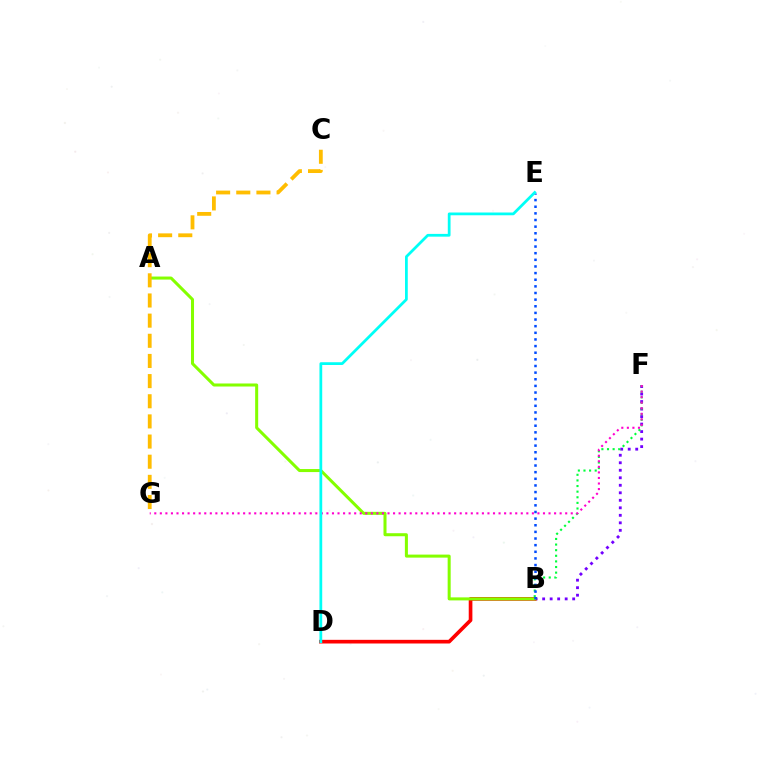{('B', 'F'): [{'color': '#7200ff', 'line_style': 'dotted', 'thickness': 2.04}, {'color': '#00ff39', 'line_style': 'dotted', 'thickness': 1.53}], ('B', 'D'): [{'color': '#ff0000', 'line_style': 'solid', 'thickness': 2.64}], ('A', 'B'): [{'color': '#84ff00', 'line_style': 'solid', 'thickness': 2.18}], ('B', 'E'): [{'color': '#004bff', 'line_style': 'dotted', 'thickness': 1.8}], ('F', 'G'): [{'color': '#ff00cf', 'line_style': 'dotted', 'thickness': 1.51}], ('D', 'E'): [{'color': '#00fff6', 'line_style': 'solid', 'thickness': 1.99}], ('C', 'G'): [{'color': '#ffbd00', 'line_style': 'dashed', 'thickness': 2.74}]}